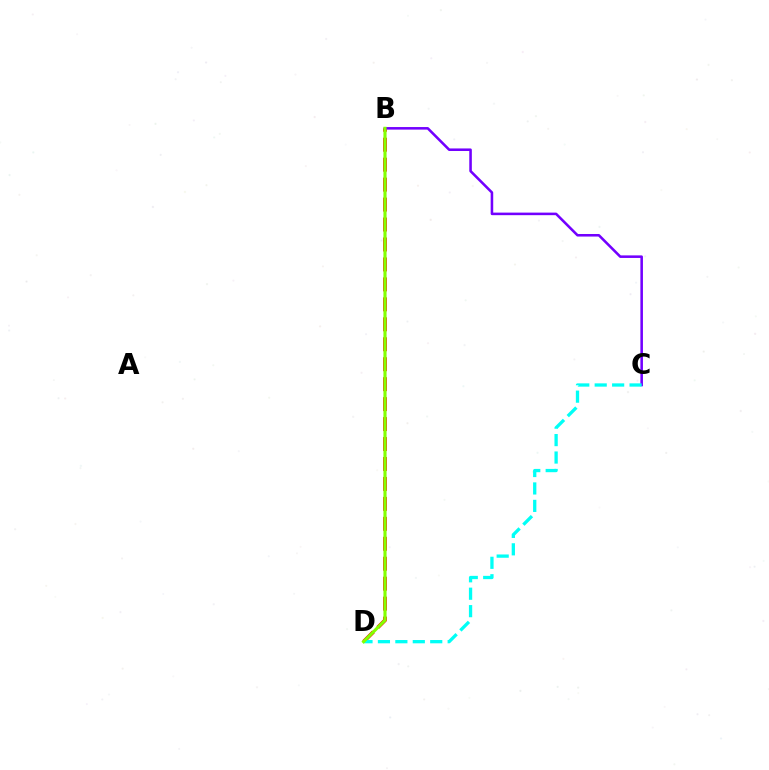{('B', 'D'): [{'color': '#ff0000', 'line_style': 'dashed', 'thickness': 2.71}, {'color': '#84ff00', 'line_style': 'solid', 'thickness': 2.25}], ('B', 'C'): [{'color': '#7200ff', 'line_style': 'solid', 'thickness': 1.84}], ('C', 'D'): [{'color': '#00fff6', 'line_style': 'dashed', 'thickness': 2.37}]}